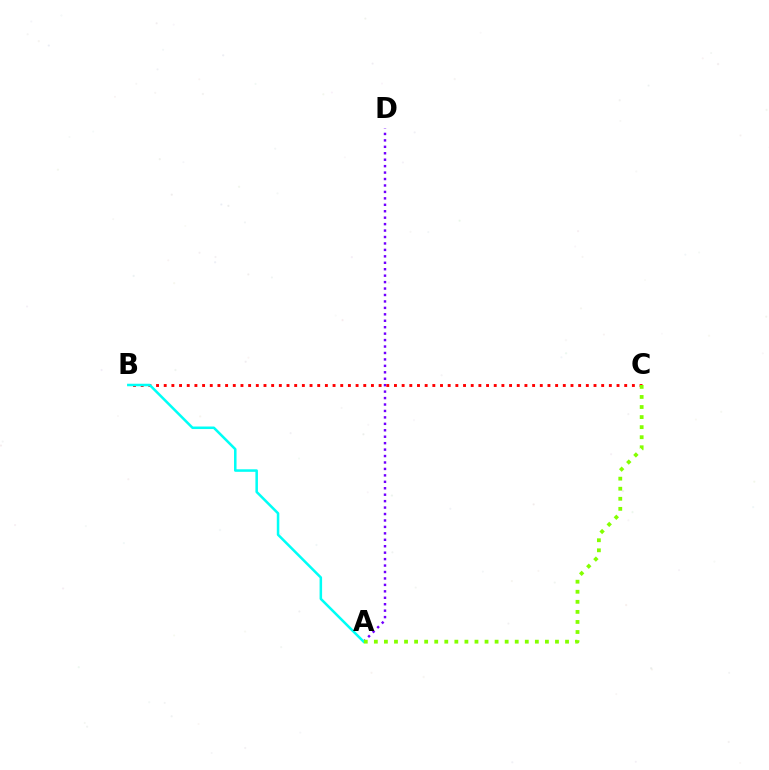{('A', 'D'): [{'color': '#7200ff', 'line_style': 'dotted', 'thickness': 1.75}], ('B', 'C'): [{'color': '#ff0000', 'line_style': 'dotted', 'thickness': 2.09}], ('A', 'B'): [{'color': '#00fff6', 'line_style': 'solid', 'thickness': 1.82}], ('A', 'C'): [{'color': '#84ff00', 'line_style': 'dotted', 'thickness': 2.73}]}